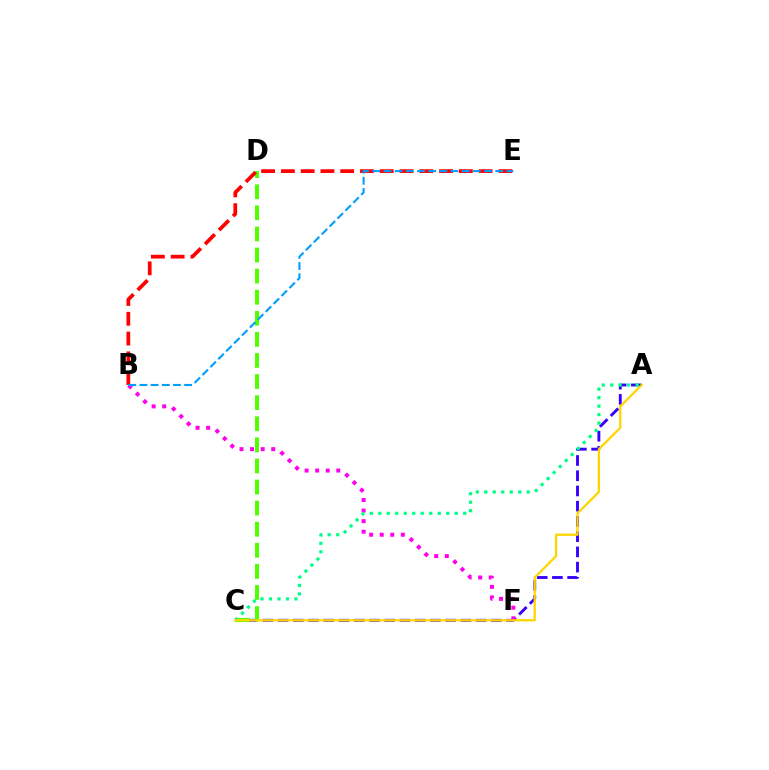{('A', 'C'): [{'color': '#3700ff', 'line_style': 'dashed', 'thickness': 2.07}, {'color': '#00ff86', 'line_style': 'dotted', 'thickness': 2.31}, {'color': '#ffd500', 'line_style': 'solid', 'thickness': 1.64}], ('B', 'F'): [{'color': '#ff00ed', 'line_style': 'dotted', 'thickness': 2.87}], ('C', 'D'): [{'color': '#4fff00', 'line_style': 'dashed', 'thickness': 2.87}], ('B', 'E'): [{'color': '#ff0000', 'line_style': 'dashed', 'thickness': 2.69}, {'color': '#009eff', 'line_style': 'dashed', 'thickness': 1.52}]}